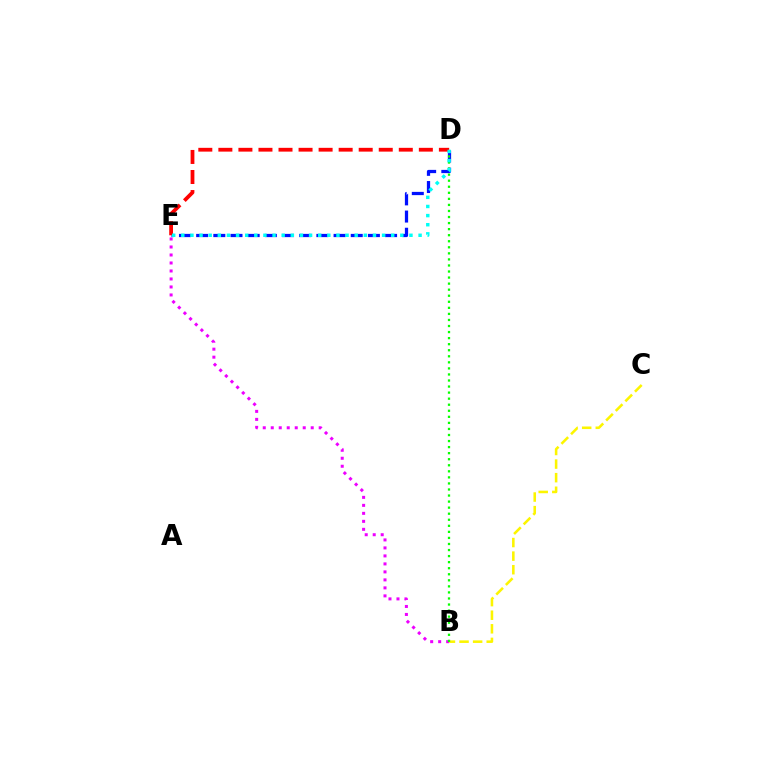{('B', 'E'): [{'color': '#ee00ff', 'line_style': 'dotted', 'thickness': 2.17}], ('B', 'C'): [{'color': '#fcf500', 'line_style': 'dashed', 'thickness': 1.85}], ('D', 'E'): [{'color': '#0010ff', 'line_style': 'dashed', 'thickness': 2.33}, {'color': '#ff0000', 'line_style': 'dashed', 'thickness': 2.72}, {'color': '#00fff6', 'line_style': 'dotted', 'thickness': 2.48}], ('B', 'D'): [{'color': '#08ff00', 'line_style': 'dotted', 'thickness': 1.65}]}